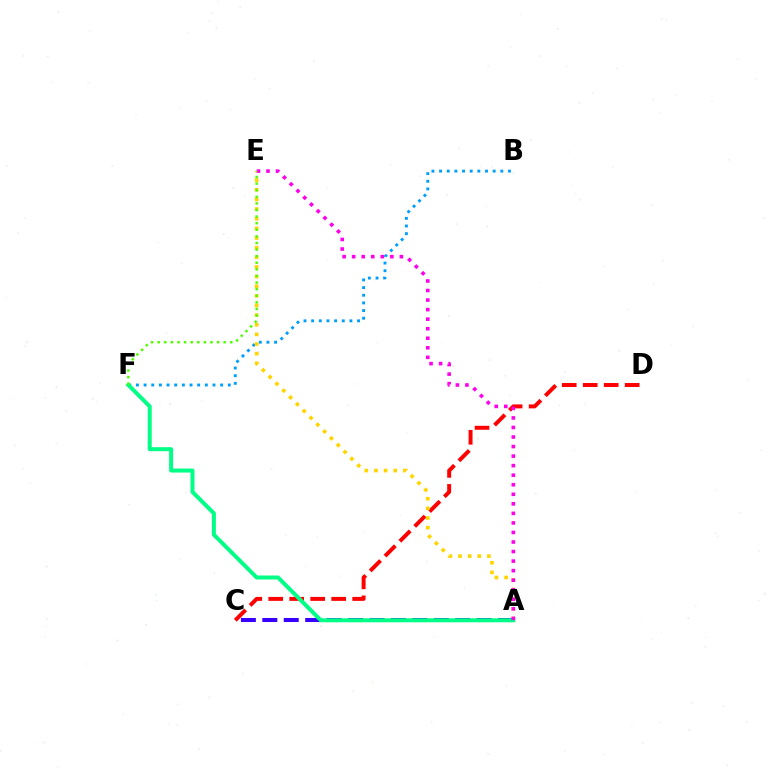{('B', 'F'): [{'color': '#009eff', 'line_style': 'dotted', 'thickness': 2.08}], ('C', 'D'): [{'color': '#ff0000', 'line_style': 'dashed', 'thickness': 2.85}], ('A', 'E'): [{'color': '#ffd500', 'line_style': 'dotted', 'thickness': 2.62}, {'color': '#ff00ed', 'line_style': 'dotted', 'thickness': 2.59}], ('A', 'C'): [{'color': '#3700ff', 'line_style': 'dashed', 'thickness': 2.91}], ('A', 'F'): [{'color': '#00ff86', 'line_style': 'solid', 'thickness': 2.87}], ('E', 'F'): [{'color': '#4fff00', 'line_style': 'dotted', 'thickness': 1.79}]}